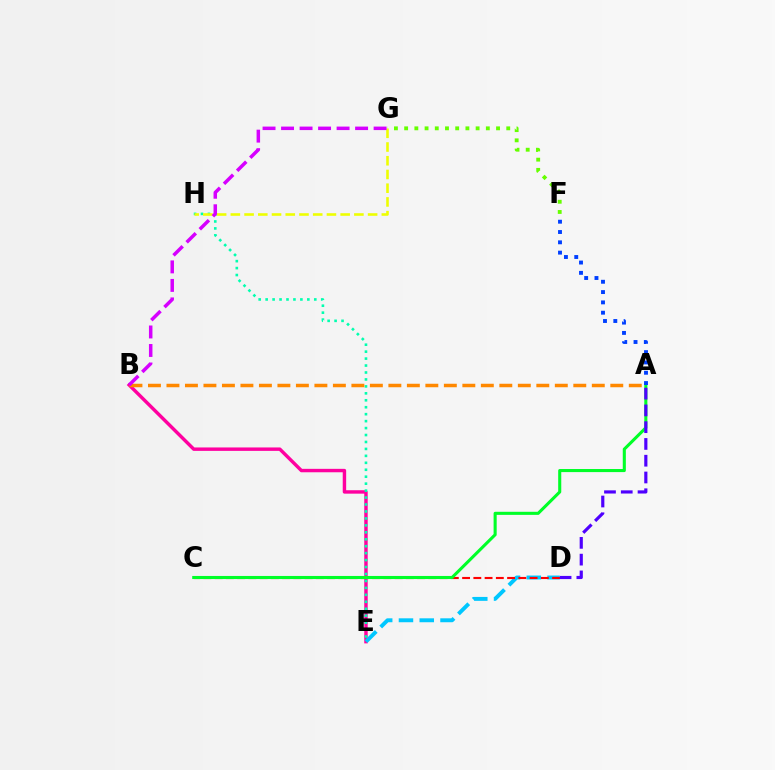{('B', 'E'): [{'color': '#ff00a0', 'line_style': 'solid', 'thickness': 2.47}], ('D', 'E'): [{'color': '#00c7ff', 'line_style': 'dashed', 'thickness': 2.82}], ('E', 'H'): [{'color': '#00ffaf', 'line_style': 'dotted', 'thickness': 1.89}], ('C', 'D'): [{'color': '#ff0000', 'line_style': 'dashed', 'thickness': 1.53}], ('A', 'C'): [{'color': '#00ff27', 'line_style': 'solid', 'thickness': 2.22}], ('F', 'G'): [{'color': '#66ff00', 'line_style': 'dotted', 'thickness': 2.77}], ('A', 'B'): [{'color': '#ff8800', 'line_style': 'dashed', 'thickness': 2.51}], ('A', 'D'): [{'color': '#4f00ff', 'line_style': 'dashed', 'thickness': 2.28}], ('G', 'H'): [{'color': '#eeff00', 'line_style': 'dashed', 'thickness': 1.86}], ('A', 'F'): [{'color': '#003fff', 'line_style': 'dotted', 'thickness': 2.8}], ('B', 'G'): [{'color': '#d600ff', 'line_style': 'dashed', 'thickness': 2.51}]}